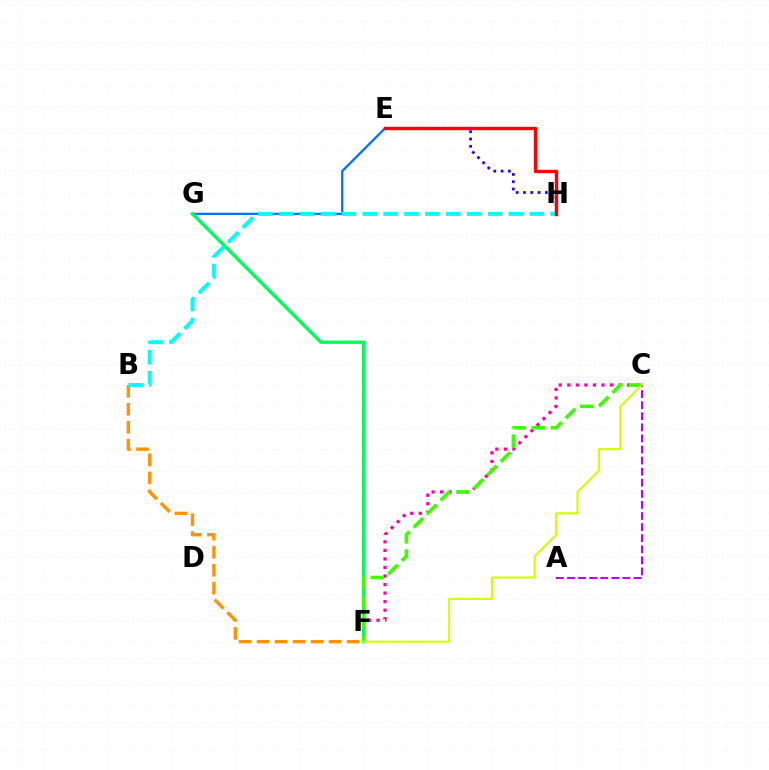{('E', 'G'): [{'color': '#0074ff', 'line_style': 'solid', 'thickness': 1.66}], ('C', 'F'): [{'color': '#ff00ac', 'line_style': 'dotted', 'thickness': 2.32}, {'color': '#3dff00', 'line_style': 'dashed', 'thickness': 2.59}, {'color': '#d1ff00', 'line_style': 'solid', 'thickness': 1.52}], ('B', 'F'): [{'color': '#ff9400', 'line_style': 'dashed', 'thickness': 2.45}], ('F', 'G'): [{'color': '#00ff5c', 'line_style': 'solid', 'thickness': 2.41}], ('A', 'C'): [{'color': '#b900ff', 'line_style': 'dashed', 'thickness': 1.51}], ('E', 'H'): [{'color': '#2500ff', 'line_style': 'dotted', 'thickness': 1.98}, {'color': '#ff0000', 'line_style': 'solid', 'thickness': 2.44}], ('B', 'H'): [{'color': '#00fff6', 'line_style': 'dashed', 'thickness': 2.84}]}